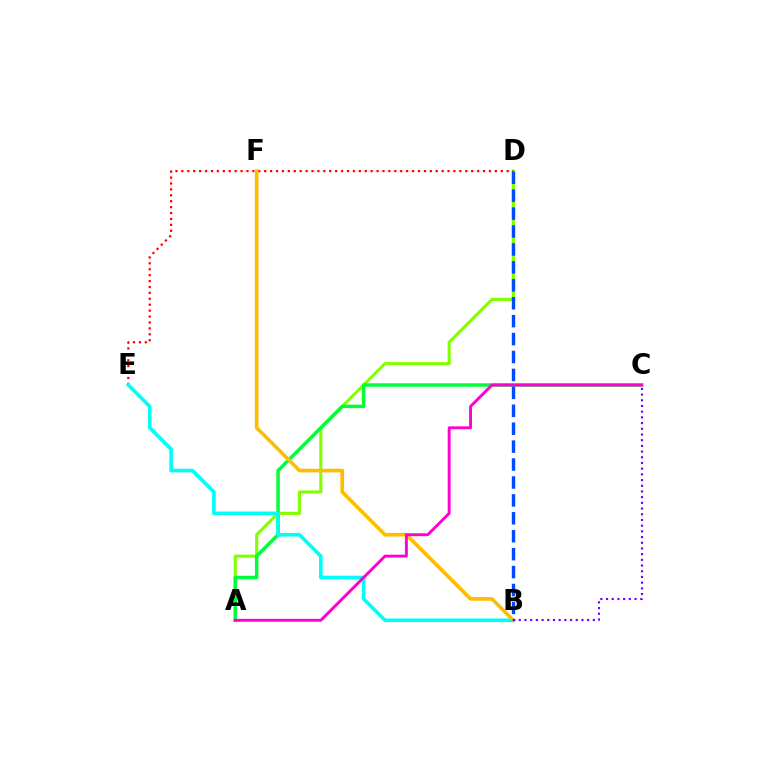{('A', 'D'): [{'color': '#84ff00', 'line_style': 'solid', 'thickness': 2.21}], ('D', 'E'): [{'color': '#ff0000', 'line_style': 'dotted', 'thickness': 1.61}], ('A', 'C'): [{'color': '#00ff39', 'line_style': 'solid', 'thickness': 2.5}, {'color': '#ff00cf', 'line_style': 'solid', 'thickness': 2.1}], ('B', 'E'): [{'color': '#00fff6', 'line_style': 'solid', 'thickness': 2.62}], ('B', 'F'): [{'color': '#ffbd00', 'line_style': 'solid', 'thickness': 2.63}], ('B', 'D'): [{'color': '#004bff', 'line_style': 'dashed', 'thickness': 2.43}], ('B', 'C'): [{'color': '#7200ff', 'line_style': 'dotted', 'thickness': 1.55}]}